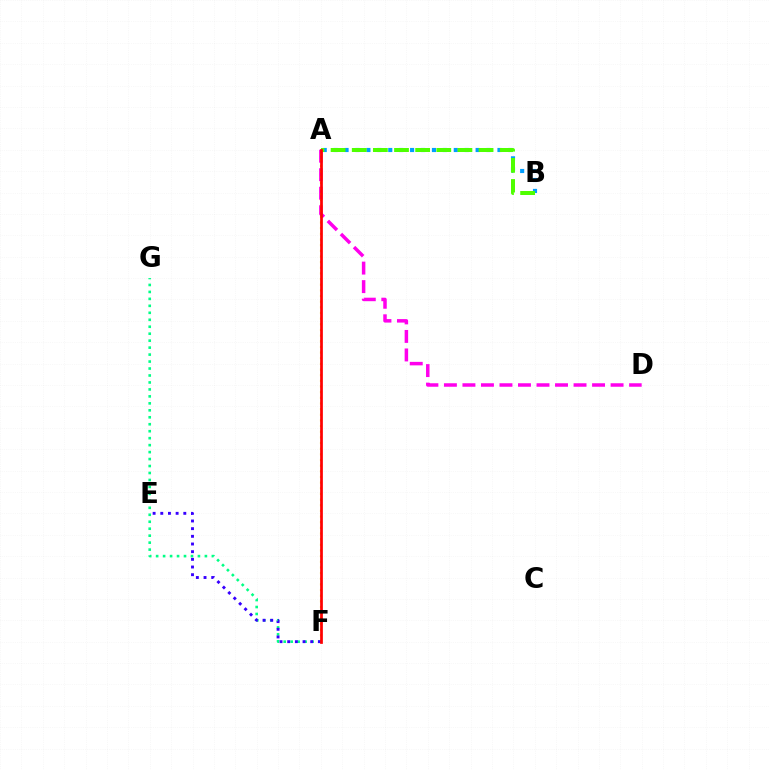{('F', 'G'): [{'color': '#00ff86', 'line_style': 'dotted', 'thickness': 1.89}], ('A', 'D'): [{'color': '#ff00ed', 'line_style': 'dashed', 'thickness': 2.52}], ('A', 'F'): [{'color': '#ffd500', 'line_style': 'dotted', 'thickness': 1.54}, {'color': '#ff0000', 'line_style': 'solid', 'thickness': 1.97}], ('E', 'F'): [{'color': '#3700ff', 'line_style': 'dotted', 'thickness': 2.08}], ('A', 'B'): [{'color': '#009eff', 'line_style': 'dotted', 'thickness': 2.97}, {'color': '#4fff00', 'line_style': 'dashed', 'thickness': 2.87}]}